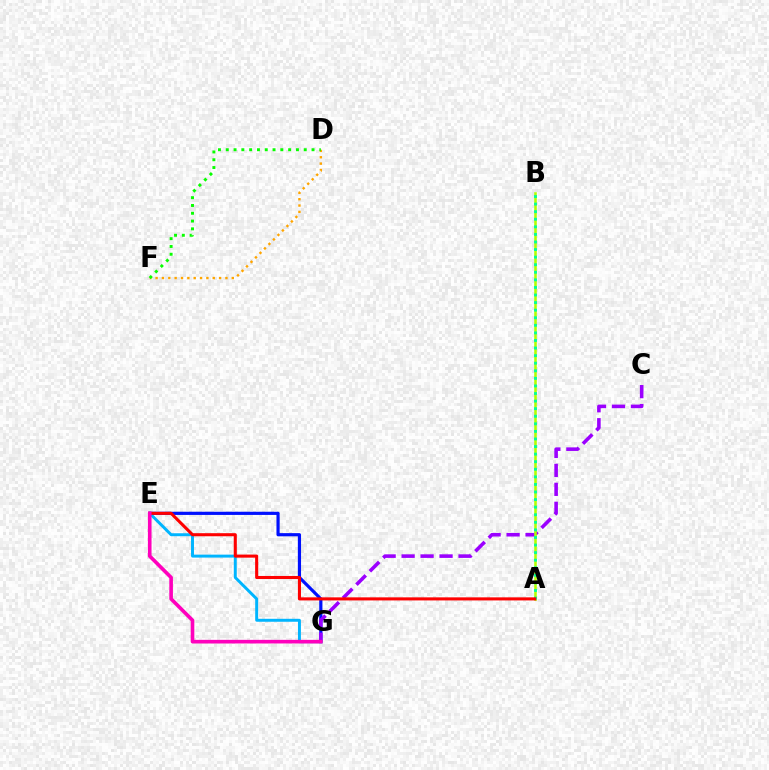{('E', 'G'): [{'color': '#0010ff', 'line_style': 'solid', 'thickness': 2.29}, {'color': '#00b5ff', 'line_style': 'solid', 'thickness': 2.12}, {'color': '#ff00bd', 'line_style': 'solid', 'thickness': 2.61}], ('D', 'F'): [{'color': '#ffa500', 'line_style': 'dotted', 'thickness': 1.72}, {'color': '#08ff00', 'line_style': 'dotted', 'thickness': 2.12}], ('C', 'G'): [{'color': '#9b00ff', 'line_style': 'dashed', 'thickness': 2.58}], ('A', 'B'): [{'color': '#b3ff00', 'line_style': 'solid', 'thickness': 1.85}, {'color': '#00ff9d', 'line_style': 'dotted', 'thickness': 2.06}], ('A', 'E'): [{'color': '#ff0000', 'line_style': 'solid', 'thickness': 2.21}]}